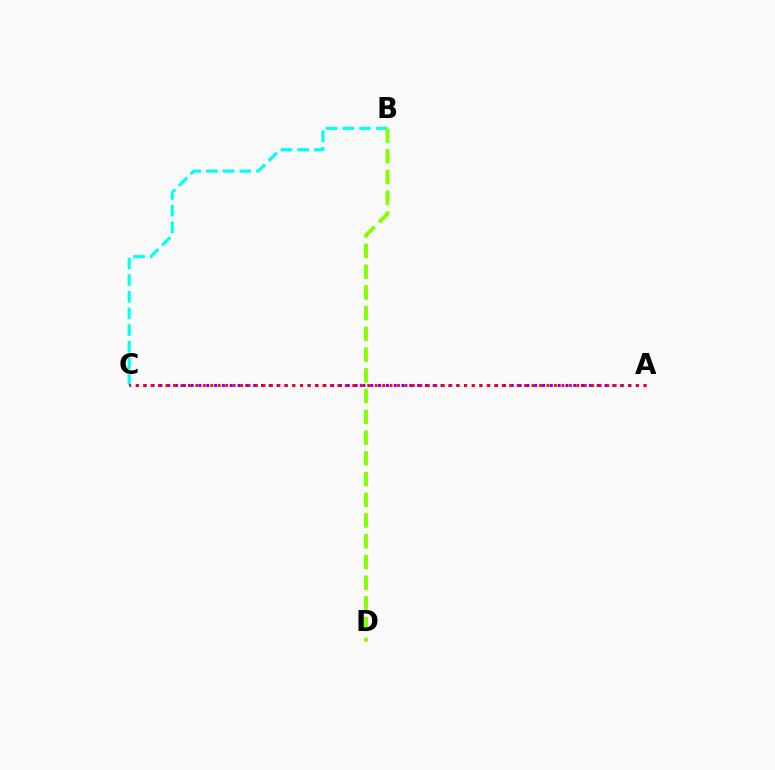{('B', 'C'): [{'color': '#00fff6', 'line_style': 'dashed', 'thickness': 2.26}], ('A', 'C'): [{'color': '#7200ff', 'line_style': 'dotted', 'thickness': 2.12}, {'color': '#ff0000', 'line_style': 'dotted', 'thickness': 2.03}], ('B', 'D'): [{'color': '#84ff00', 'line_style': 'dashed', 'thickness': 2.82}]}